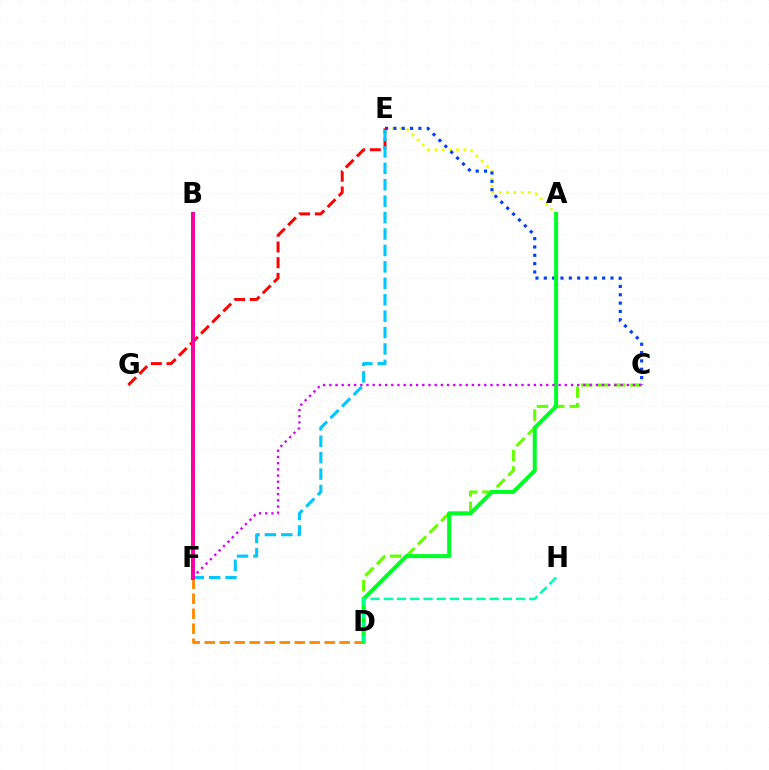{('D', 'F'): [{'color': '#ff8800', 'line_style': 'dashed', 'thickness': 2.04}], ('A', 'E'): [{'color': '#eeff00', 'line_style': 'dotted', 'thickness': 1.98}], ('C', 'E'): [{'color': '#003fff', 'line_style': 'dotted', 'thickness': 2.26}], ('C', 'D'): [{'color': '#66ff00', 'line_style': 'dashed', 'thickness': 2.23}], ('A', 'D'): [{'color': '#00ff27', 'line_style': 'solid', 'thickness': 2.89}], ('E', 'G'): [{'color': '#ff0000', 'line_style': 'dashed', 'thickness': 2.13}], ('B', 'F'): [{'color': '#4f00ff', 'line_style': 'solid', 'thickness': 2.56}, {'color': '#ff00a0', 'line_style': 'solid', 'thickness': 2.72}], ('E', 'F'): [{'color': '#00c7ff', 'line_style': 'dashed', 'thickness': 2.23}], ('C', 'F'): [{'color': '#d600ff', 'line_style': 'dotted', 'thickness': 1.68}], ('D', 'H'): [{'color': '#00ffaf', 'line_style': 'dashed', 'thickness': 1.8}]}